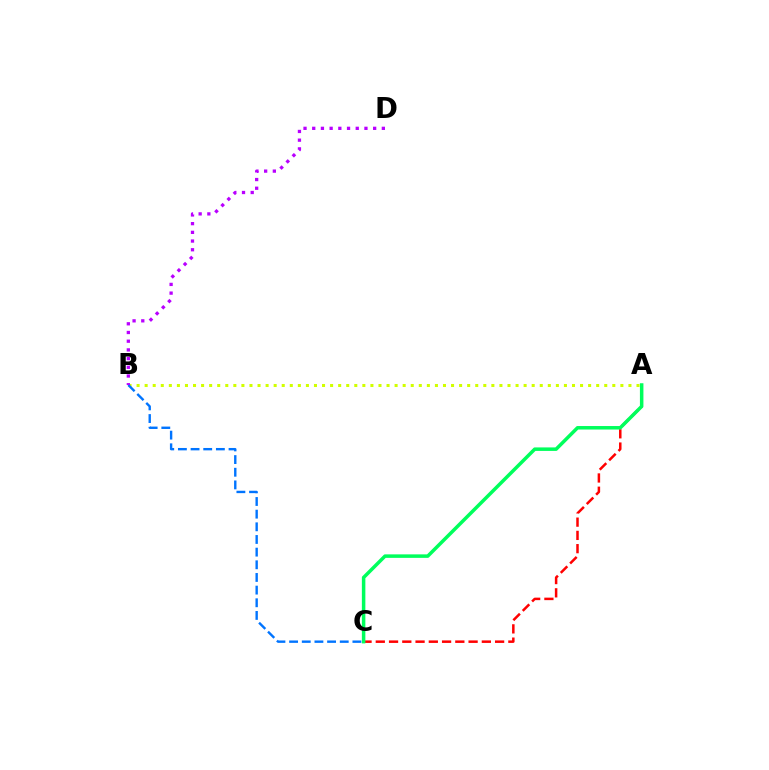{('A', 'C'): [{'color': '#ff0000', 'line_style': 'dashed', 'thickness': 1.8}, {'color': '#00ff5c', 'line_style': 'solid', 'thickness': 2.52}], ('A', 'B'): [{'color': '#d1ff00', 'line_style': 'dotted', 'thickness': 2.19}], ('B', 'C'): [{'color': '#0074ff', 'line_style': 'dashed', 'thickness': 1.72}], ('B', 'D'): [{'color': '#b900ff', 'line_style': 'dotted', 'thickness': 2.36}]}